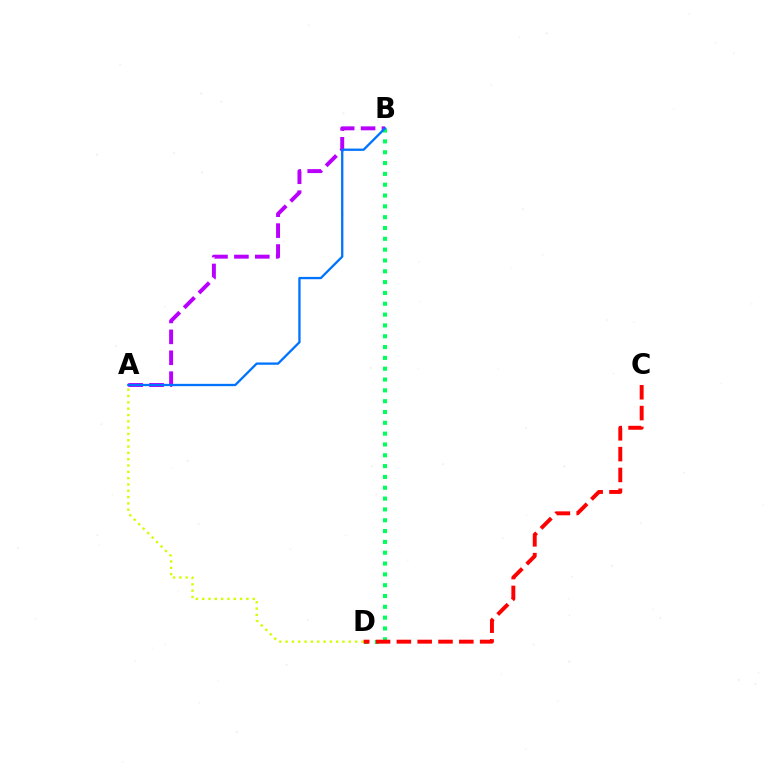{('A', 'D'): [{'color': '#d1ff00', 'line_style': 'dotted', 'thickness': 1.72}], ('A', 'B'): [{'color': '#b900ff', 'line_style': 'dashed', 'thickness': 2.84}, {'color': '#0074ff', 'line_style': 'solid', 'thickness': 1.66}], ('B', 'D'): [{'color': '#00ff5c', 'line_style': 'dotted', 'thickness': 2.94}], ('C', 'D'): [{'color': '#ff0000', 'line_style': 'dashed', 'thickness': 2.83}]}